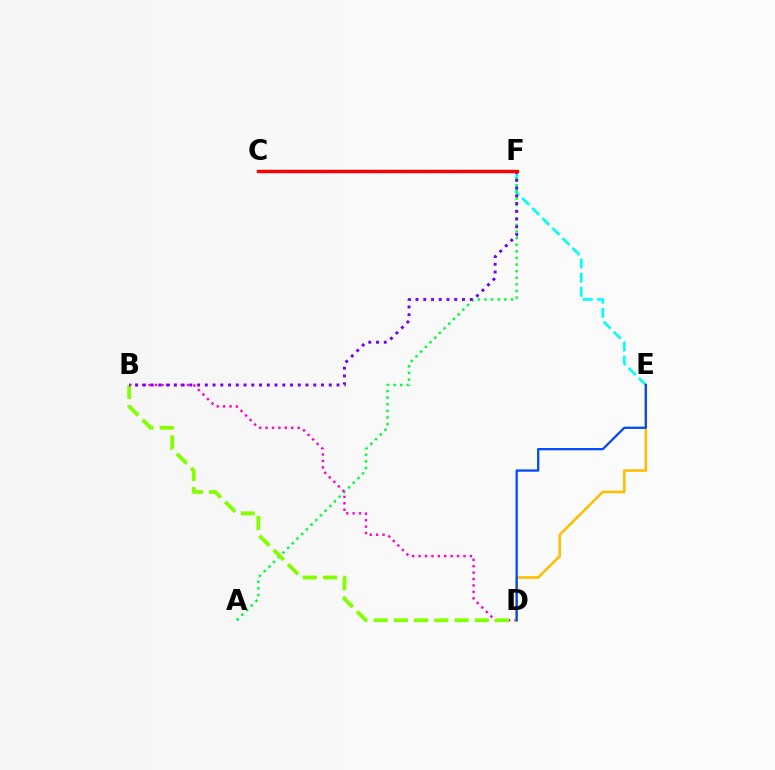{('C', 'E'): [{'color': '#00fff6', 'line_style': 'dashed', 'thickness': 1.93}], ('A', 'F'): [{'color': '#00ff39', 'line_style': 'dotted', 'thickness': 1.79}], ('B', 'D'): [{'color': '#ff00cf', 'line_style': 'dotted', 'thickness': 1.74}, {'color': '#84ff00', 'line_style': 'dashed', 'thickness': 2.75}], ('D', 'E'): [{'color': '#ffbd00', 'line_style': 'solid', 'thickness': 1.85}, {'color': '#004bff', 'line_style': 'solid', 'thickness': 1.63}], ('B', 'F'): [{'color': '#7200ff', 'line_style': 'dotted', 'thickness': 2.1}], ('C', 'F'): [{'color': '#ff0000', 'line_style': 'solid', 'thickness': 2.44}]}